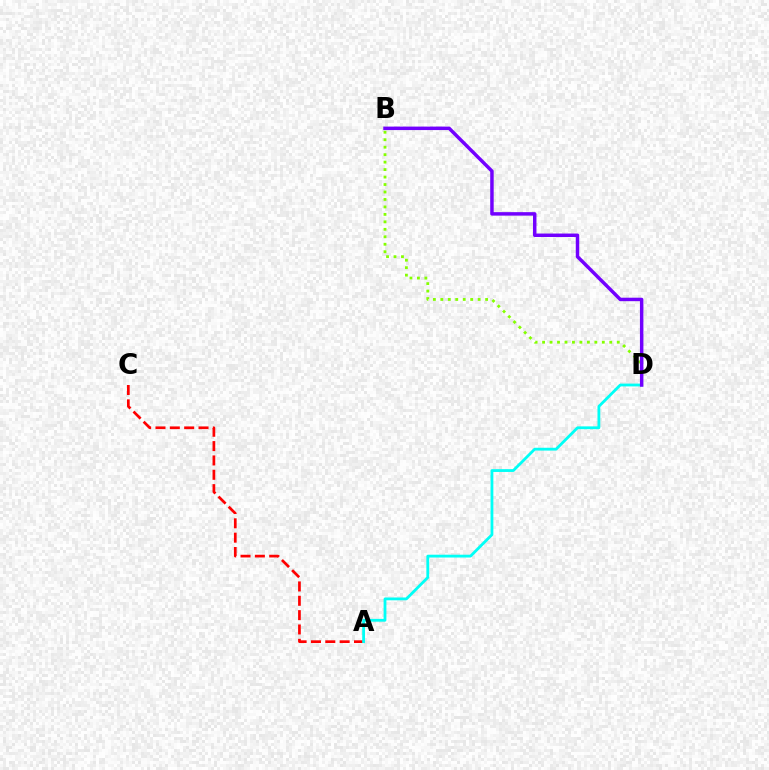{('A', 'C'): [{'color': '#ff0000', 'line_style': 'dashed', 'thickness': 1.95}], ('A', 'D'): [{'color': '#00fff6', 'line_style': 'solid', 'thickness': 2.02}], ('B', 'D'): [{'color': '#84ff00', 'line_style': 'dotted', 'thickness': 2.03}, {'color': '#7200ff', 'line_style': 'solid', 'thickness': 2.5}]}